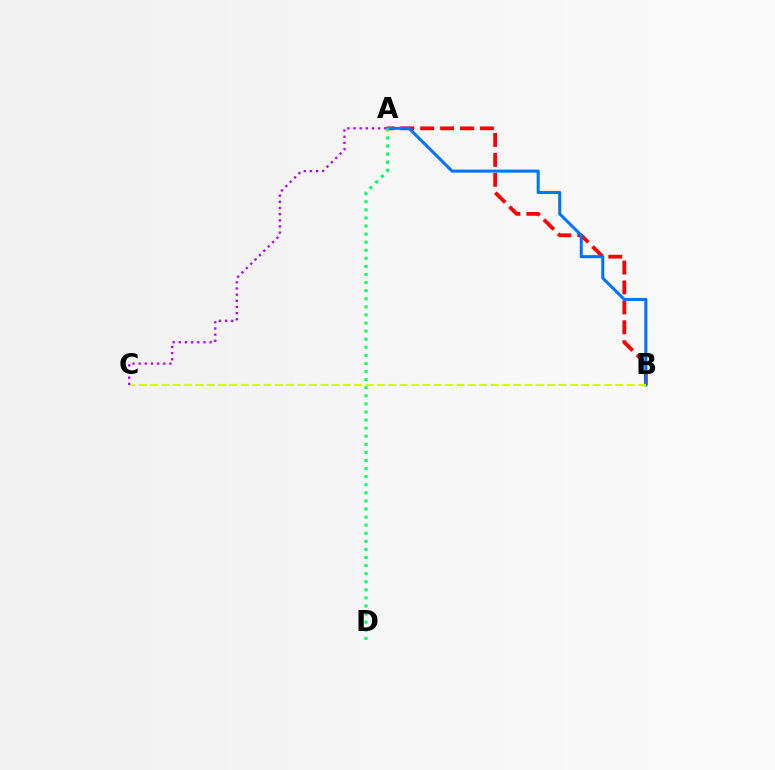{('A', 'B'): [{'color': '#ff0000', 'line_style': 'dashed', 'thickness': 2.7}, {'color': '#0074ff', 'line_style': 'solid', 'thickness': 2.19}], ('B', 'C'): [{'color': '#d1ff00', 'line_style': 'dashed', 'thickness': 1.54}], ('A', 'C'): [{'color': '#b900ff', 'line_style': 'dotted', 'thickness': 1.67}], ('A', 'D'): [{'color': '#00ff5c', 'line_style': 'dotted', 'thickness': 2.2}]}